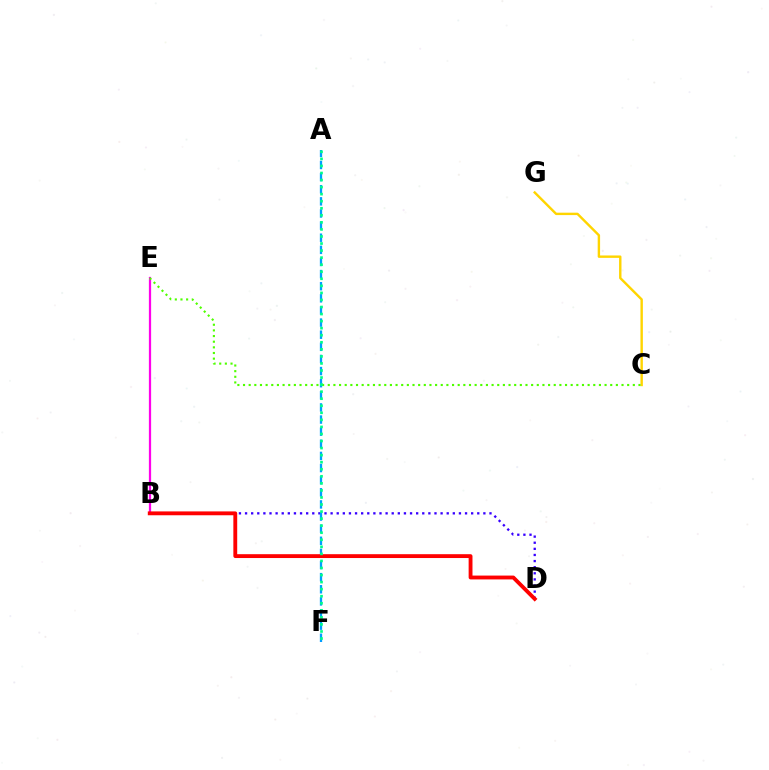{('B', 'D'): [{'color': '#3700ff', 'line_style': 'dotted', 'thickness': 1.66}, {'color': '#ff0000', 'line_style': 'solid', 'thickness': 2.77}], ('A', 'F'): [{'color': '#009eff', 'line_style': 'dashed', 'thickness': 1.65}, {'color': '#00ff86', 'line_style': 'dotted', 'thickness': 1.92}], ('B', 'E'): [{'color': '#ff00ed', 'line_style': 'solid', 'thickness': 1.61}], ('C', 'G'): [{'color': '#ffd500', 'line_style': 'solid', 'thickness': 1.73}], ('C', 'E'): [{'color': '#4fff00', 'line_style': 'dotted', 'thickness': 1.53}]}